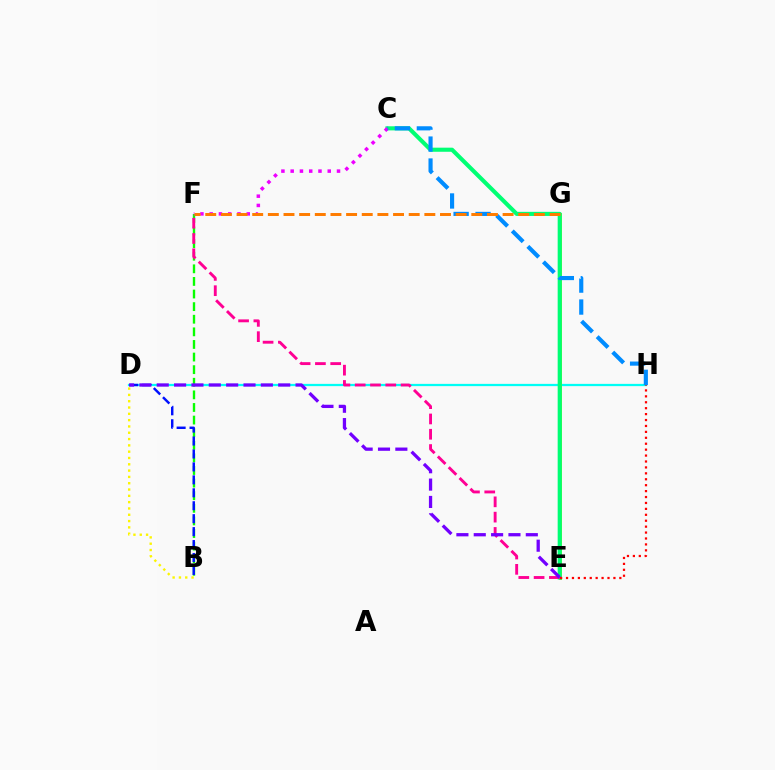{('B', 'F'): [{'color': '#08ff00', 'line_style': 'dashed', 'thickness': 1.71}], ('D', 'H'): [{'color': '#00fff6', 'line_style': 'solid', 'thickness': 1.62}], ('E', 'G'): [{'color': '#84ff00', 'line_style': 'solid', 'thickness': 2.08}], ('C', 'E'): [{'color': '#00ff74', 'line_style': 'solid', 'thickness': 2.95}], ('E', 'F'): [{'color': '#ff0094', 'line_style': 'dashed', 'thickness': 2.08}], ('E', 'H'): [{'color': '#ff0000', 'line_style': 'dotted', 'thickness': 1.61}], ('B', 'D'): [{'color': '#0010ff', 'line_style': 'dashed', 'thickness': 1.76}, {'color': '#fcf500', 'line_style': 'dotted', 'thickness': 1.71}], ('C', 'F'): [{'color': '#ee00ff', 'line_style': 'dotted', 'thickness': 2.52}], ('D', 'E'): [{'color': '#7200ff', 'line_style': 'dashed', 'thickness': 2.36}], ('C', 'H'): [{'color': '#008cff', 'line_style': 'dashed', 'thickness': 2.98}], ('F', 'G'): [{'color': '#ff7c00', 'line_style': 'dashed', 'thickness': 2.13}]}